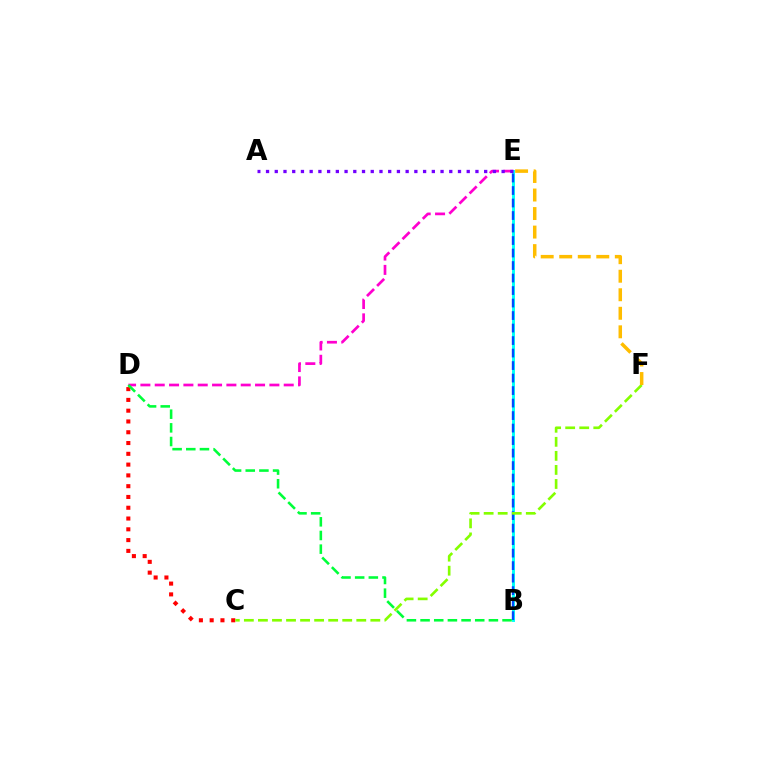{('D', 'E'): [{'color': '#ff00cf', 'line_style': 'dashed', 'thickness': 1.95}], ('B', 'E'): [{'color': '#00fff6', 'line_style': 'solid', 'thickness': 2.1}, {'color': '#004bff', 'line_style': 'dashed', 'thickness': 1.7}], ('C', 'D'): [{'color': '#ff0000', 'line_style': 'dotted', 'thickness': 2.93}], ('A', 'E'): [{'color': '#7200ff', 'line_style': 'dotted', 'thickness': 2.37}], ('B', 'D'): [{'color': '#00ff39', 'line_style': 'dashed', 'thickness': 1.86}], ('C', 'F'): [{'color': '#84ff00', 'line_style': 'dashed', 'thickness': 1.91}], ('E', 'F'): [{'color': '#ffbd00', 'line_style': 'dashed', 'thickness': 2.52}]}